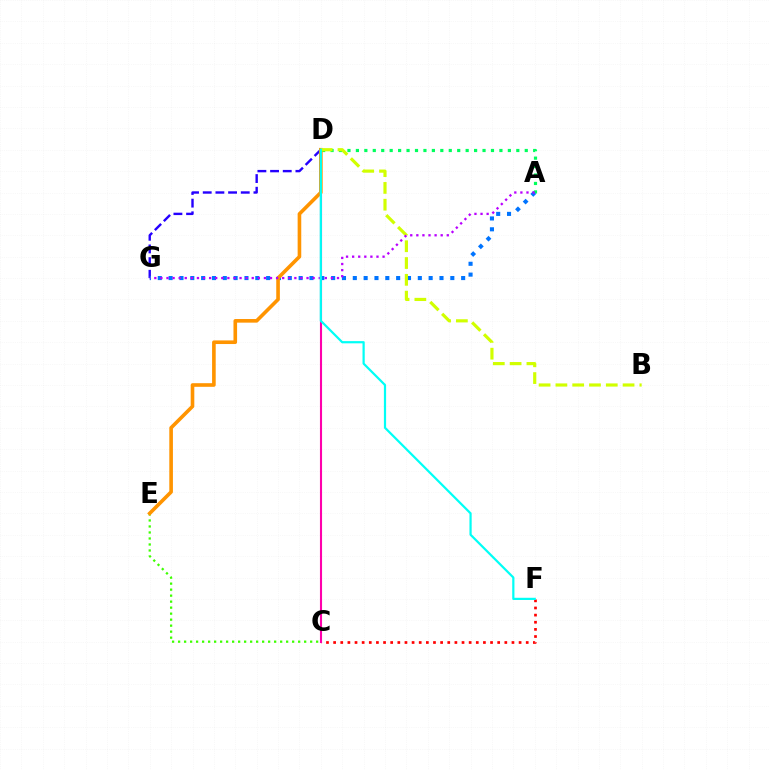{('D', 'G'): [{'color': '#2500ff', 'line_style': 'dashed', 'thickness': 1.72}], ('A', 'D'): [{'color': '#00ff5c', 'line_style': 'dotted', 'thickness': 2.29}], ('C', 'F'): [{'color': '#ff0000', 'line_style': 'dotted', 'thickness': 1.94}], ('C', 'D'): [{'color': '#ff00ac', 'line_style': 'solid', 'thickness': 1.51}], ('C', 'E'): [{'color': '#3dff00', 'line_style': 'dotted', 'thickness': 1.63}], ('A', 'G'): [{'color': '#0074ff', 'line_style': 'dotted', 'thickness': 2.94}, {'color': '#b900ff', 'line_style': 'dotted', 'thickness': 1.65}], ('D', 'E'): [{'color': '#ff9400', 'line_style': 'solid', 'thickness': 2.61}], ('B', 'D'): [{'color': '#d1ff00', 'line_style': 'dashed', 'thickness': 2.28}], ('D', 'F'): [{'color': '#00fff6', 'line_style': 'solid', 'thickness': 1.59}]}